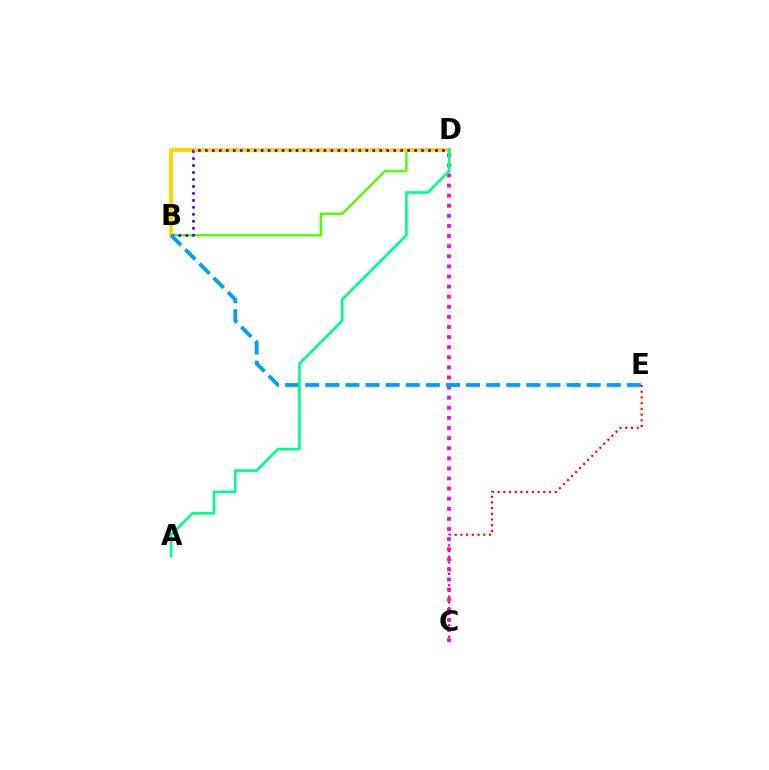{('B', 'D'): [{'color': '#4fff00', 'line_style': 'solid', 'thickness': 1.75}, {'color': '#ffd500', 'line_style': 'solid', 'thickness': 2.8}, {'color': '#3700ff', 'line_style': 'dotted', 'thickness': 1.89}], ('C', 'E'): [{'color': '#ff0000', 'line_style': 'dotted', 'thickness': 1.55}], ('C', 'D'): [{'color': '#ff00ed', 'line_style': 'dotted', 'thickness': 2.74}], ('B', 'E'): [{'color': '#009eff', 'line_style': 'dashed', 'thickness': 2.73}], ('A', 'D'): [{'color': '#00ff86', 'line_style': 'solid', 'thickness': 1.93}]}